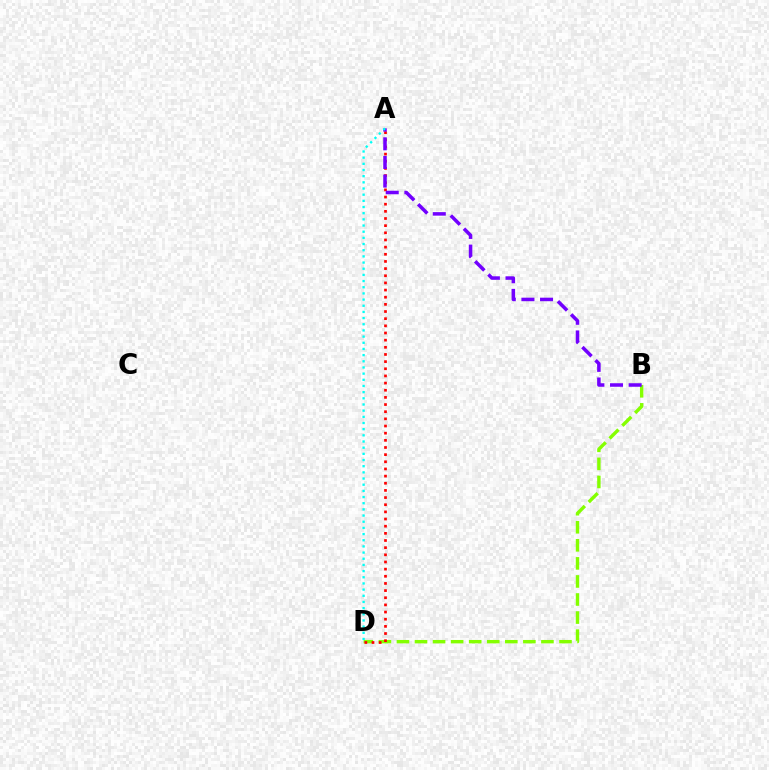{('B', 'D'): [{'color': '#84ff00', 'line_style': 'dashed', 'thickness': 2.45}], ('A', 'D'): [{'color': '#ff0000', 'line_style': 'dotted', 'thickness': 1.94}, {'color': '#00fff6', 'line_style': 'dotted', 'thickness': 1.68}], ('A', 'B'): [{'color': '#7200ff', 'line_style': 'dashed', 'thickness': 2.53}]}